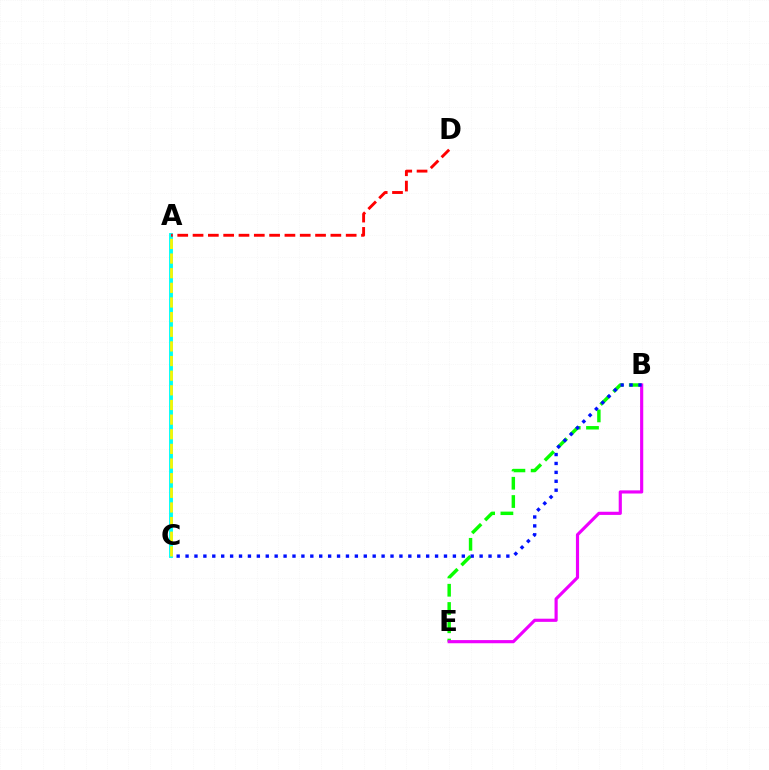{('A', 'C'): [{'color': '#00fff6', 'line_style': 'solid', 'thickness': 2.79}, {'color': '#fcf500', 'line_style': 'dashed', 'thickness': 1.99}], ('A', 'D'): [{'color': '#ff0000', 'line_style': 'dashed', 'thickness': 2.08}], ('B', 'E'): [{'color': '#08ff00', 'line_style': 'dashed', 'thickness': 2.48}, {'color': '#ee00ff', 'line_style': 'solid', 'thickness': 2.27}], ('B', 'C'): [{'color': '#0010ff', 'line_style': 'dotted', 'thickness': 2.42}]}